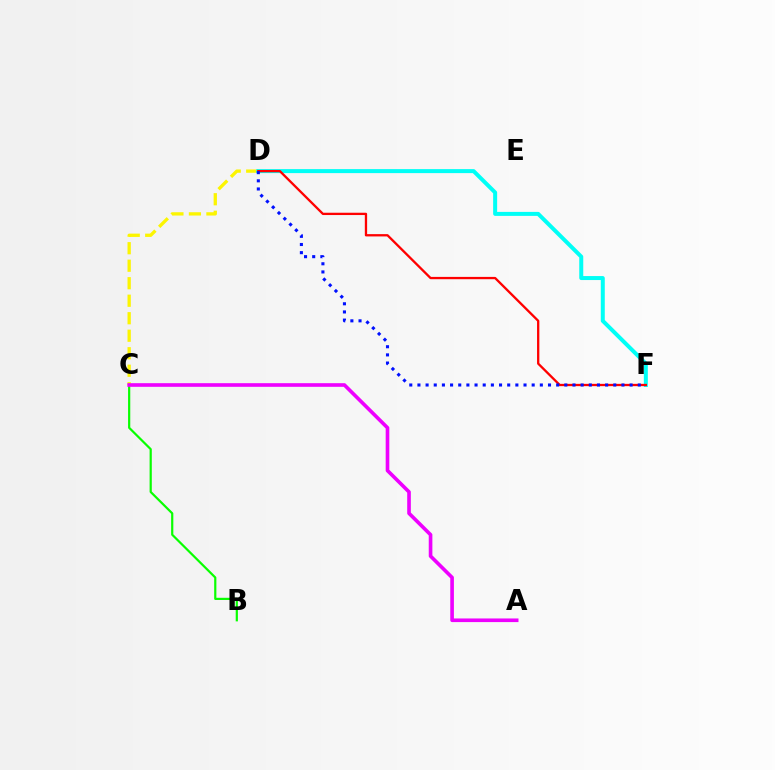{('B', 'C'): [{'color': '#08ff00', 'line_style': 'solid', 'thickness': 1.58}], ('C', 'D'): [{'color': '#fcf500', 'line_style': 'dashed', 'thickness': 2.38}], ('D', 'F'): [{'color': '#00fff6', 'line_style': 'solid', 'thickness': 2.87}, {'color': '#ff0000', 'line_style': 'solid', 'thickness': 1.66}, {'color': '#0010ff', 'line_style': 'dotted', 'thickness': 2.22}], ('A', 'C'): [{'color': '#ee00ff', 'line_style': 'solid', 'thickness': 2.62}]}